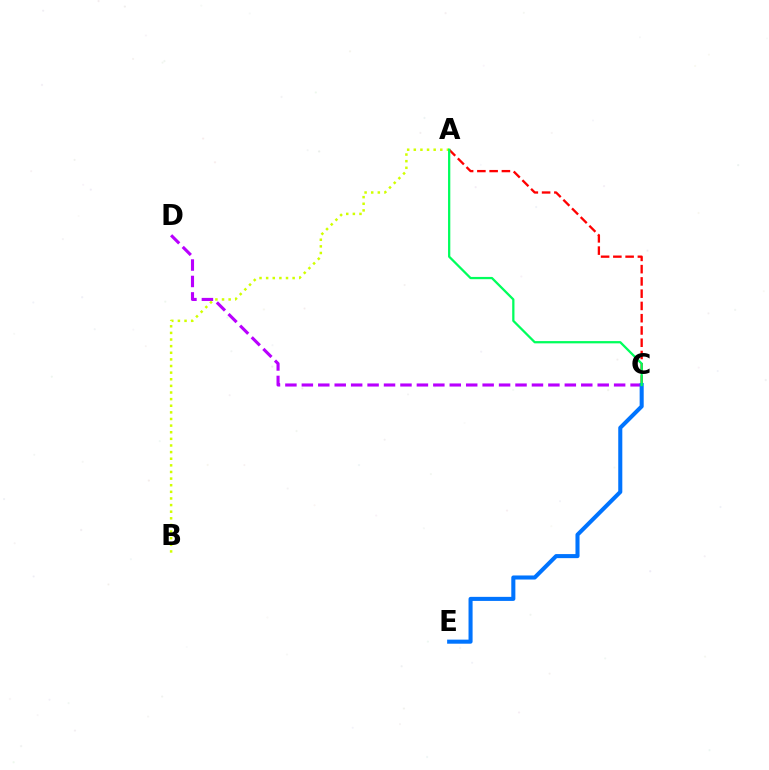{('C', 'D'): [{'color': '#b900ff', 'line_style': 'dashed', 'thickness': 2.23}], ('A', 'C'): [{'color': '#ff0000', 'line_style': 'dashed', 'thickness': 1.67}, {'color': '#00ff5c', 'line_style': 'solid', 'thickness': 1.63}], ('C', 'E'): [{'color': '#0074ff', 'line_style': 'solid', 'thickness': 2.92}], ('A', 'B'): [{'color': '#d1ff00', 'line_style': 'dotted', 'thickness': 1.8}]}